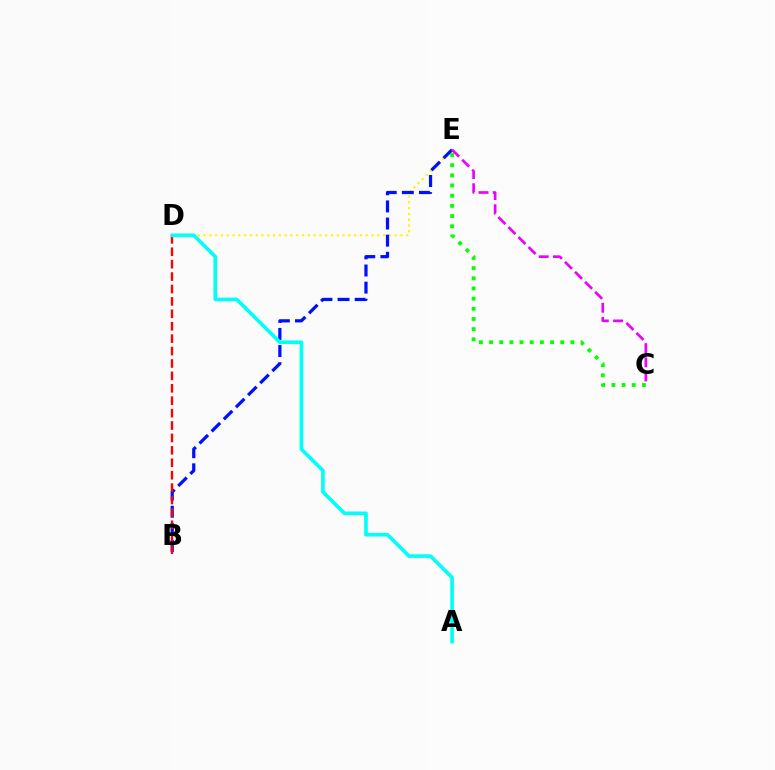{('C', 'E'): [{'color': '#08ff00', 'line_style': 'dotted', 'thickness': 2.76}, {'color': '#ee00ff', 'line_style': 'dashed', 'thickness': 1.93}], ('D', 'E'): [{'color': '#fcf500', 'line_style': 'dotted', 'thickness': 1.57}], ('B', 'E'): [{'color': '#0010ff', 'line_style': 'dashed', 'thickness': 2.33}], ('B', 'D'): [{'color': '#ff0000', 'line_style': 'dashed', 'thickness': 1.69}], ('A', 'D'): [{'color': '#00fff6', 'line_style': 'solid', 'thickness': 2.62}]}